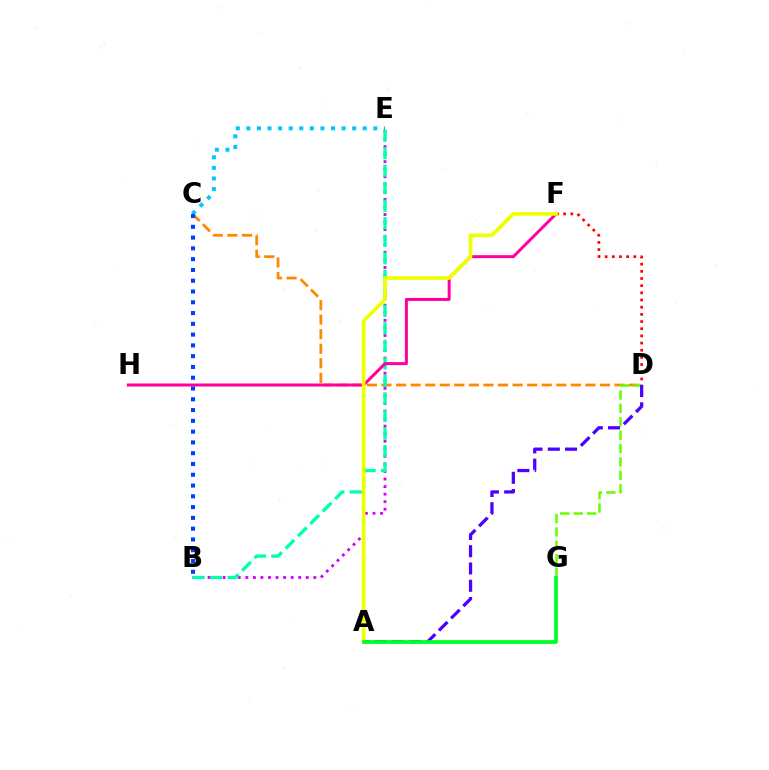{('B', 'E'): [{'color': '#d600ff', 'line_style': 'dotted', 'thickness': 2.05}, {'color': '#00ffaf', 'line_style': 'dashed', 'thickness': 2.38}], ('C', 'D'): [{'color': '#ff8800', 'line_style': 'dashed', 'thickness': 1.98}], ('C', 'E'): [{'color': '#00c7ff', 'line_style': 'dotted', 'thickness': 2.87}], ('F', 'H'): [{'color': '#ff00a0', 'line_style': 'solid', 'thickness': 2.16}], ('D', 'G'): [{'color': '#66ff00', 'line_style': 'dashed', 'thickness': 1.82}], ('D', 'F'): [{'color': '#ff0000', 'line_style': 'dotted', 'thickness': 1.95}], ('A', 'D'): [{'color': '#4f00ff', 'line_style': 'dashed', 'thickness': 2.35}], ('A', 'F'): [{'color': '#eeff00', 'line_style': 'solid', 'thickness': 2.64}], ('A', 'G'): [{'color': '#00ff27', 'line_style': 'solid', 'thickness': 2.69}], ('B', 'C'): [{'color': '#003fff', 'line_style': 'dotted', 'thickness': 2.93}]}